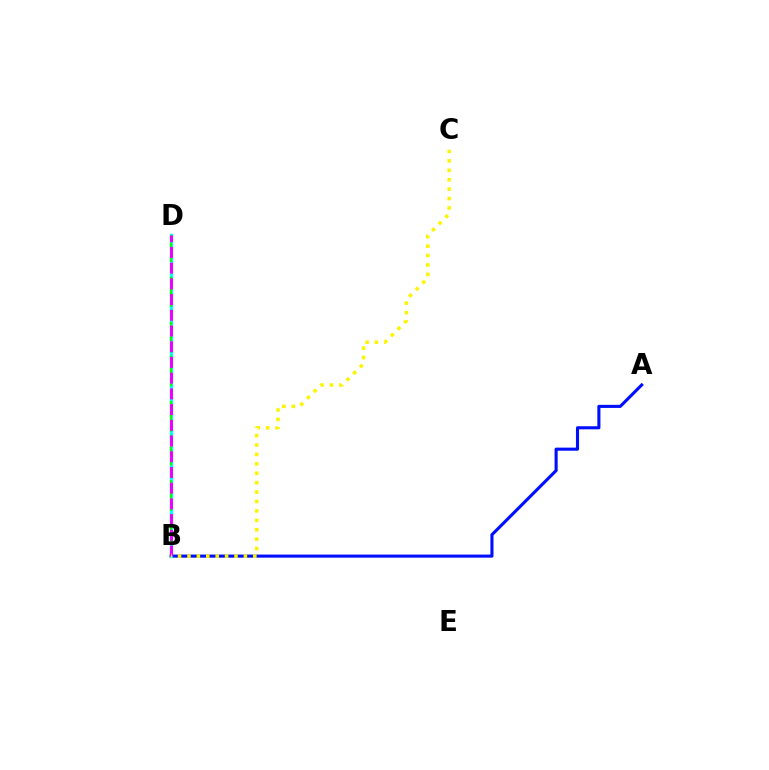{('B', 'D'): [{'color': '#ff0000', 'line_style': 'solid', 'thickness': 2.18}, {'color': '#00fff6', 'line_style': 'solid', 'thickness': 2.33}, {'color': '#08ff00', 'line_style': 'dashed', 'thickness': 1.54}, {'color': '#ee00ff', 'line_style': 'dashed', 'thickness': 2.13}], ('A', 'B'): [{'color': '#0010ff', 'line_style': 'solid', 'thickness': 2.23}], ('B', 'C'): [{'color': '#fcf500', 'line_style': 'dotted', 'thickness': 2.56}]}